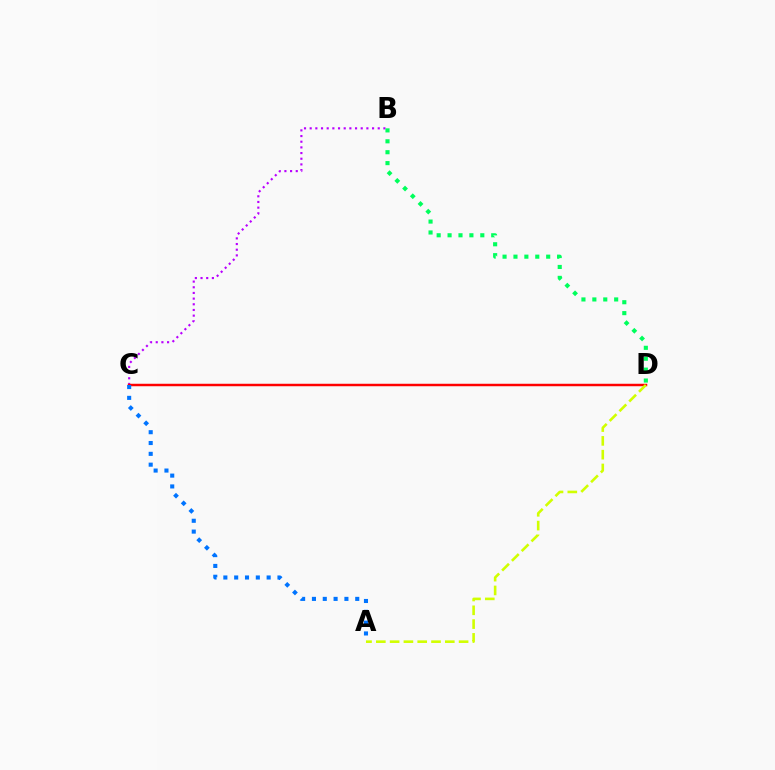{('B', 'C'): [{'color': '#b900ff', 'line_style': 'dotted', 'thickness': 1.54}], ('C', 'D'): [{'color': '#ff0000', 'line_style': 'solid', 'thickness': 1.78}], ('B', 'D'): [{'color': '#00ff5c', 'line_style': 'dotted', 'thickness': 2.96}], ('A', 'C'): [{'color': '#0074ff', 'line_style': 'dotted', 'thickness': 2.94}], ('A', 'D'): [{'color': '#d1ff00', 'line_style': 'dashed', 'thickness': 1.87}]}